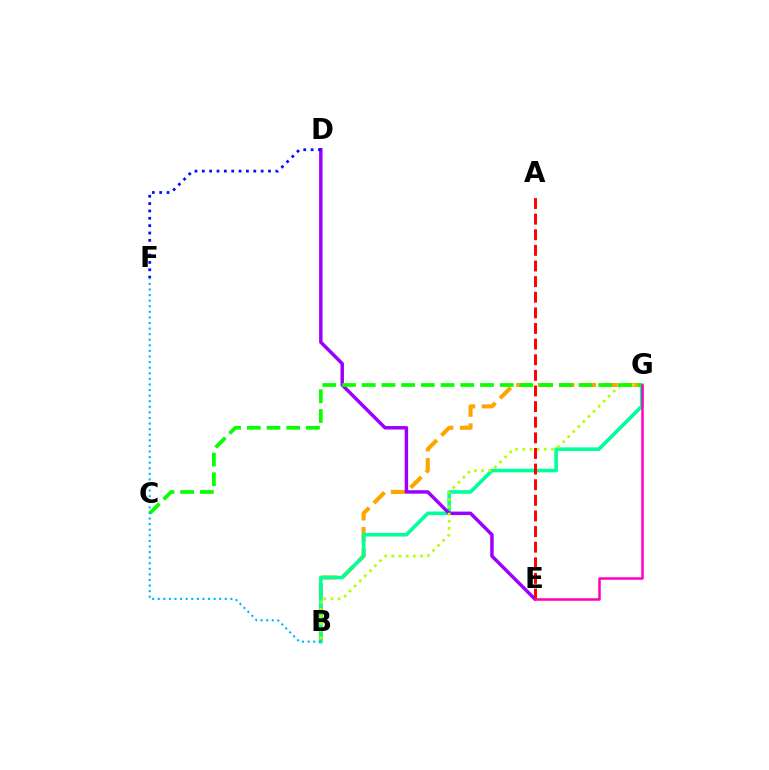{('B', 'G'): [{'color': '#ffa500', 'line_style': 'dashed', 'thickness': 2.94}, {'color': '#00ff9d', 'line_style': 'solid', 'thickness': 2.62}, {'color': '#b3ff00', 'line_style': 'dotted', 'thickness': 1.94}], ('D', 'E'): [{'color': '#9b00ff', 'line_style': 'solid', 'thickness': 2.49}], ('C', 'G'): [{'color': '#08ff00', 'line_style': 'dashed', 'thickness': 2.68}], ('A', 'E'): [{'color': '#ff0000', 'line_style': 'dashed', 'thickness': 2.12}], ('B', 'F'): [{'color': '#00b5ff', 'line_style': 'dotted', 'thickness': 1.52}], ('E', 'G'): [{'color': '#ff00bd', 'line_style': 'solid', 'thickness': 1.81}], ('D', 'F'): [{'color': '#0010ff', 'line_style': 'dotted', 'thickness': 2.0}]}